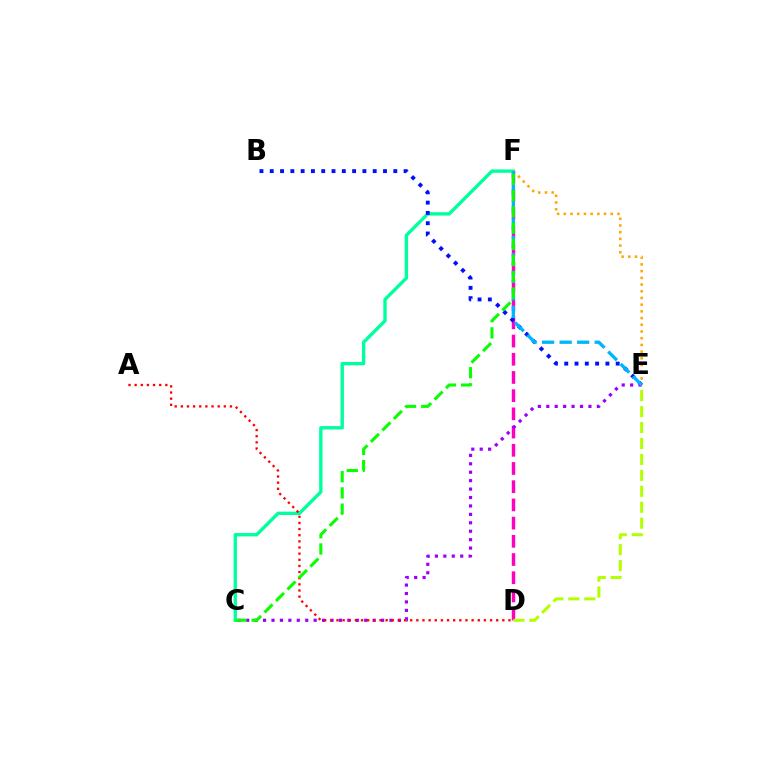{('D', 'F'): [{'color': '#ff00bd', 'line_style': 'dashed', 'thickness': 2.47}], ('C', 'F'): [{'color': '#00ff9d', 'line_style': 'solid', 'thickness': 2.42}, {'color': '#08ff00', 'line_style': 'dashed', 'thickness': 2.2}], ('B', 'E'): [{'color': '#0010ff', 'line_style': 'dotted', 'thickness': 2.8}], ('E', 'F'): [{'color': '#ffa500', 'line_style': 'dotted', 'thickness': 1.82}, {'color': '#00b5ff', 'line_style': 'dashed', 'thickness': 2.38}], ('D', 'E'): [{'color': '#b3ff00', 'line_style': 'dashed', 'thickness': 2.17}], ('C', 'E'): [{'color': '#9b00ff', 'line_style': 'dotted', 'thickness': 2.29}], ('A', 'D'): [{'color': '#ff0000', 'line_style': 'dotted', 'thickness': 1.67}]}